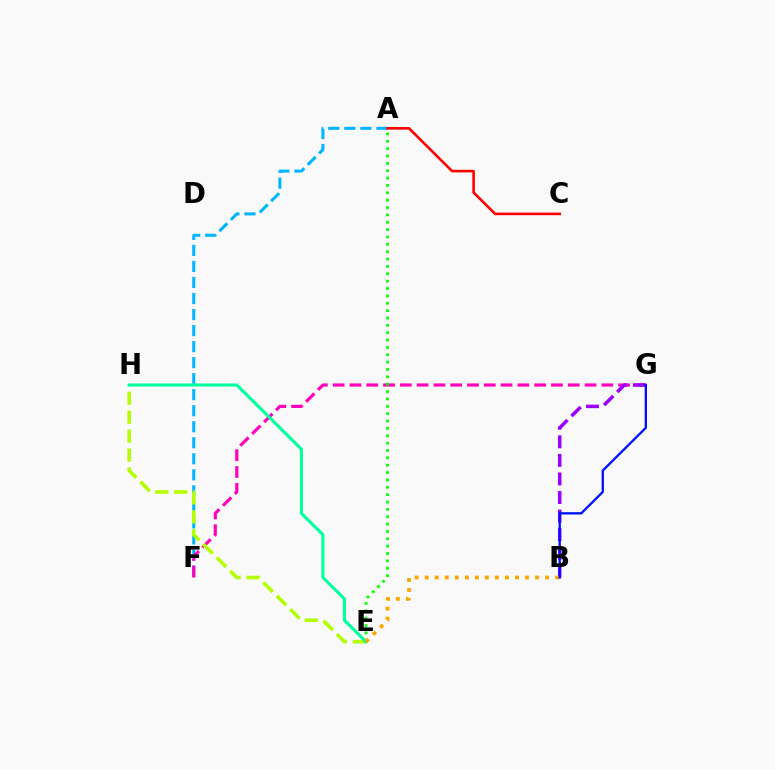{('A', 'F'): [{'color': '#00b5ff', 'line_style': 'dashed', 'thickness': 2.18}], ('F', 'G'): [{'color': '#ff00bd', 'line_style': 'dashed', 'thickness': 2.28}], ('A', 'E'): [{'color': '#08ff00', 'line_style': 'dotted', 'thickness': 2.0}], ('E', 'H'): [{'color': '#b3ff00', 'line_style': 'dashed', 'thickness': 2.58}, {'color': '#00ff9d', 'line_style': 'solid', 'thickness': 2.23}], ('A', 'C'): [{'color': '#ff0000', 'line_style': 'solid', 'thickness': 1.86}], ('B', 'G'): [{'color': '#9b00ff', 'line_style': 'dashed', 'thickness': 2.52}, {'color': '#0010ff', 'line_style': 'solid', 'thickness': 1.66}], ('B', 'E'): [{'color': '#ffa500', 'line_style': 'dotted', 'thickness': 2.73}]}